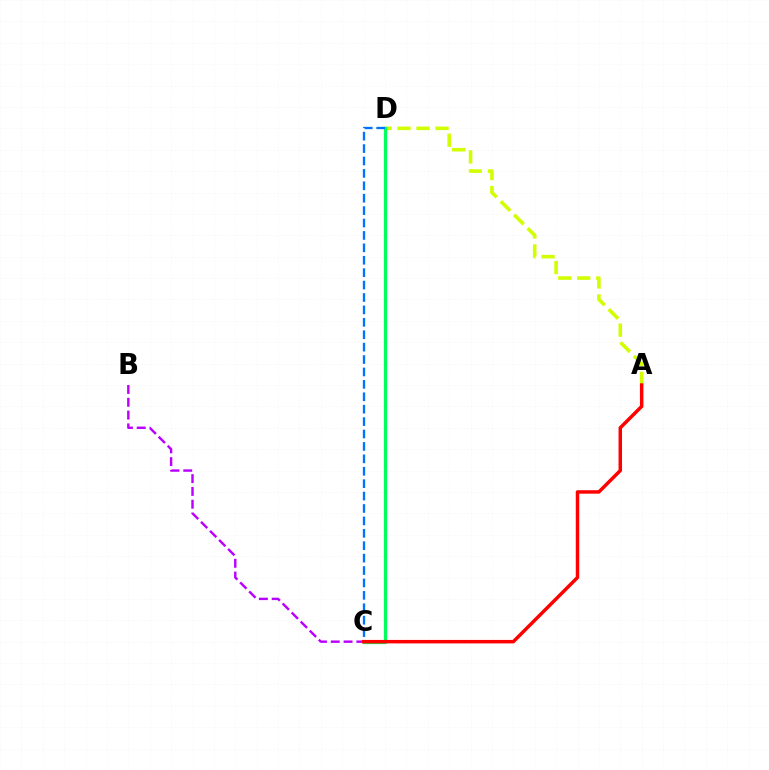{('A', 'D'): [{'color': '#d1ff00', 'line_style': 'dashed', 'thickness': 2.58}], ('C', 'D'): [{'color': '#00ff5c', 'line_style': 'solid', 'thickness': 2.34}, {'color': '#0074ff', 'line_style': 'dashed', 'thickness': 1.69}], ('B', 'C'): [{'color': '#b900ff', 'line_style': 'dashed', 'thickness': 1.74}], ('A', 'C'): [{'color': '#ff0000', 'line_style': 'solid', 'thickness': 2.5}]}